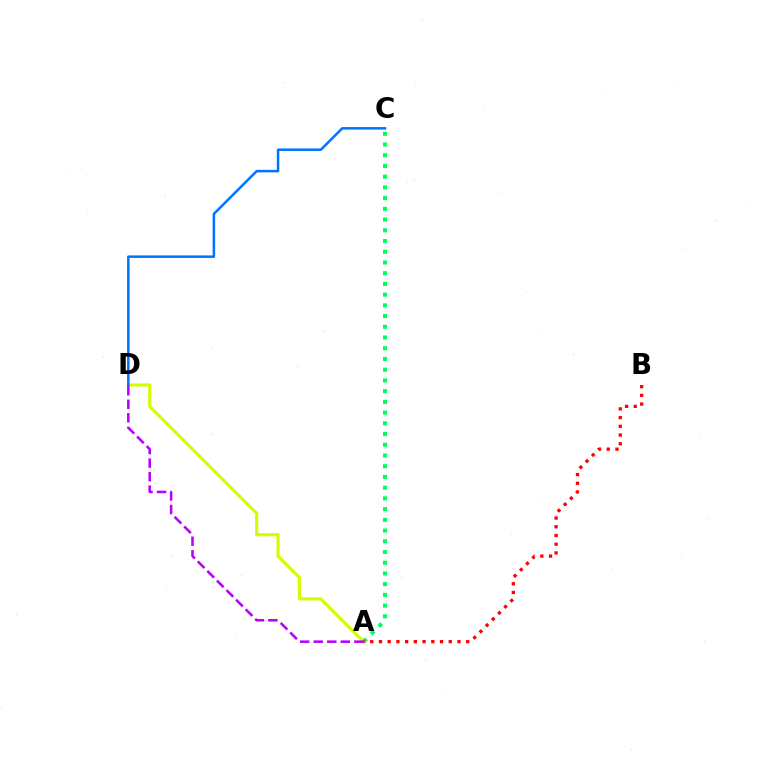{('A', 'D'): [{'color': '#d1ff00', 'line_style': 'solid', 'thickness': 2.27}, {'color': '#b900ff', 'line_style': 'dashed', 'thickness': 1.84}], ('A', 'C'): [{'color': '#00ff5c', 'line_style': 'dotted', 'thickness': 2.91}], ('A', 'B'): [{'color': '#ff0000', 'line_style': 'dotted', 'thickness': 2.37}], ('C', 'D'): [{'color': '#0074ff', 'line_style': 'solid', 'thickness': 1.81}]}